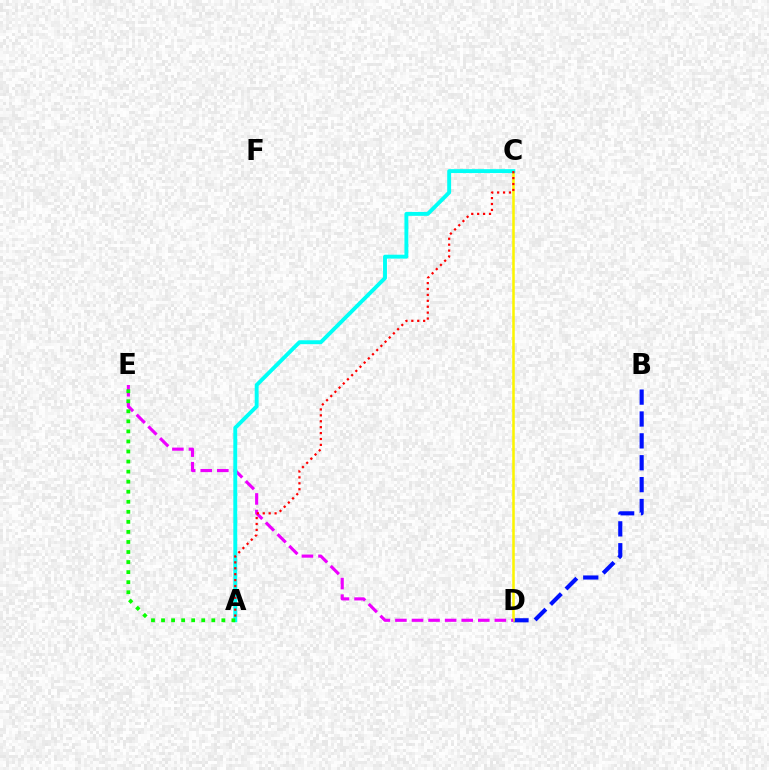{('B', 'D'): [{'color': '#0010ff', 'line_style': 'dashed', 'thickness': 2.97}], ('C', 'D'): [{'color': '#fcf500', 'line_style': 'solid', 'thickness': 1.83}], ('D', 'E'): [{'color': '#ee00ff', 'line_style': 'dashed', 'thickness': 2.25}], ('A', 'C'): [{'color': '#00fff6', 'line_style': 'solid', 'thickness': 2.81}, {'color': '#ff0000', 'line_style': 'dotted', 'thickness': 1.61}], ('A', 'E'): [{'color': '#08ff00', 'line_style': 'dotted', 'thickness': 2.73}]}